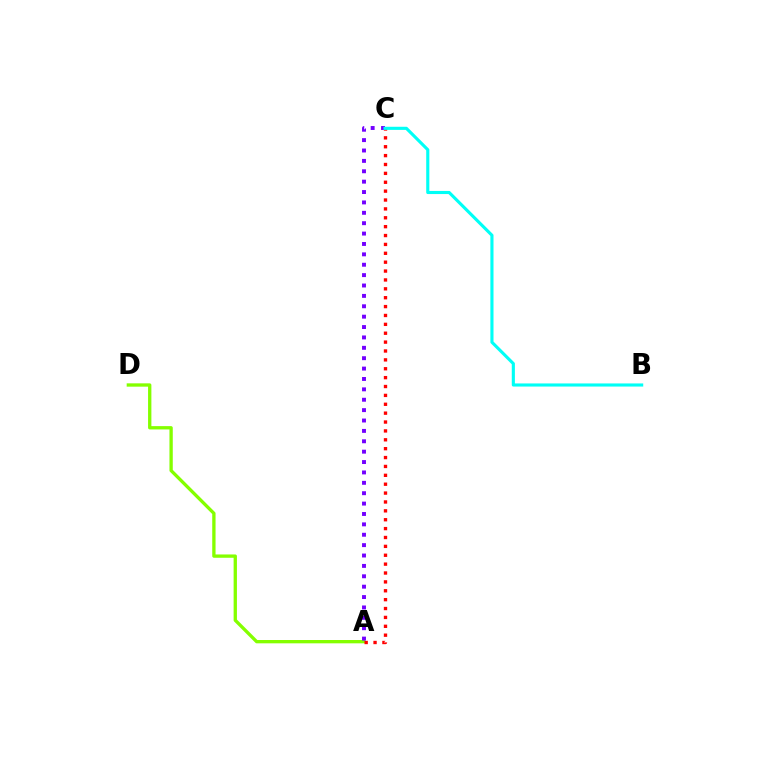{('A', 'D'): [{'color': '#84ff00', 'line_style': 'solid', 'thickness': 2.39}], ('A', 'C'): [{'color': '#ff0000', 'line_style': 'dotted', 'thickness': 2.41}, {'color': '#7200ff', 'line_style': 'dotted', 'thickness': 2.82}], ('B', 'C'): [{'color': '#00fff6', 'line_style': 'solid', 'thickness': 2.25}]}